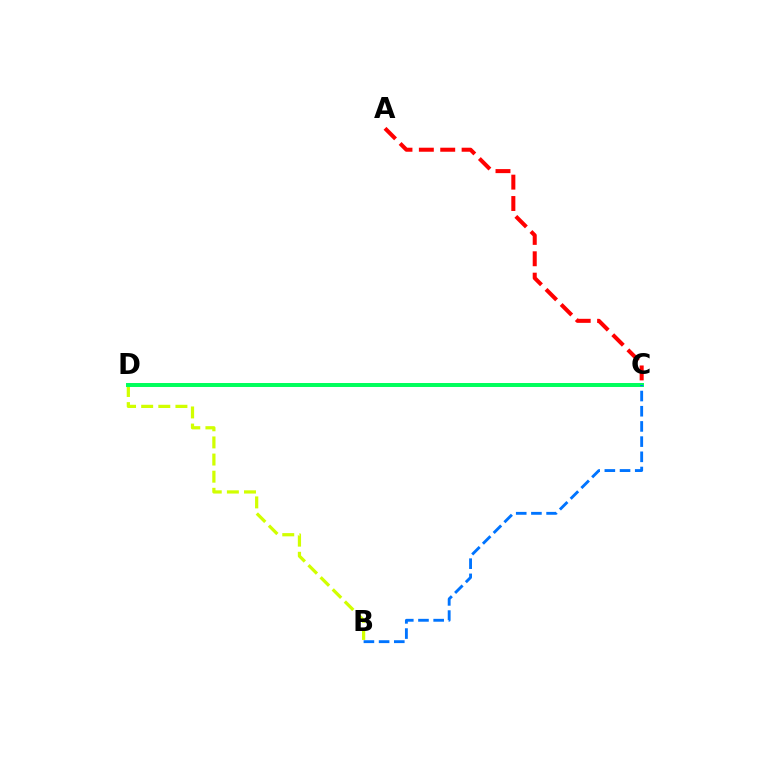{('C', 'D'): [{'color': '#b900ff', 'line_style': 'dotted', 'thickness': 1.6}, {'color': '#00ff5c', 'line_style': 'solid', 'thickness': 2.86}], ('B', 'D'): [{'color': '#d1ff00', 'line_style': 'dashed', 'thickness': 2.33}], ('A', 'C'): [{'color': '#ff0000', 'line_style': 'dashed', 'thickness': 2.9}], ('B', 'C'): [{'color': '#0074ff', 'line_style': 'dashed', 'thickness': 2.06}]}